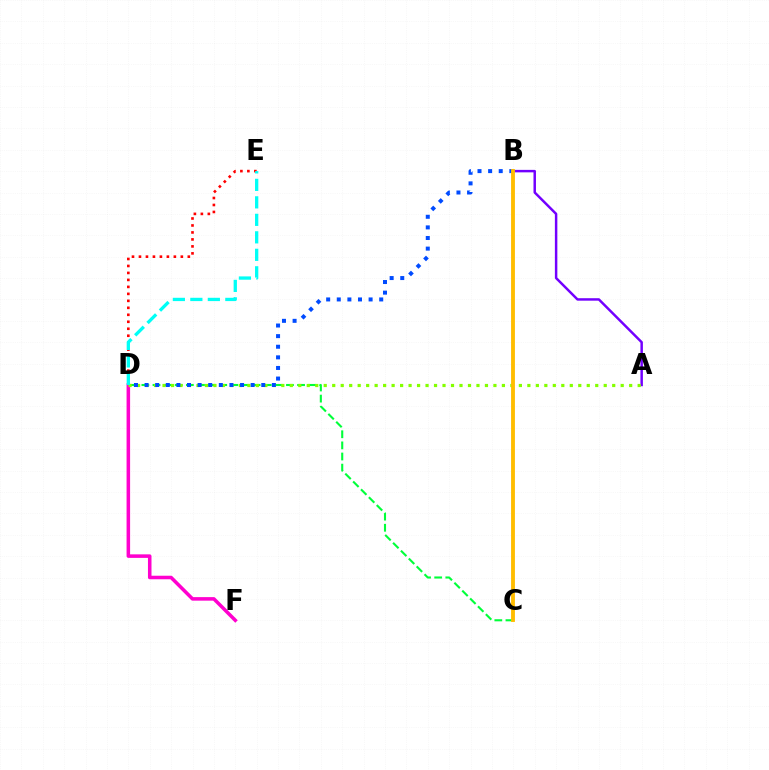{('D', 'F'): [{'color': '#ff00cf', 'line_style': 'solid', 'thickness': 2.55}], ('C', 'D'): [{'color': '#00ff39', 'line_style': 'dashed', 'thickness': 1.51}], ('A', 'B'): [{'color': '#7200ff', 'line_style': 'solid', 'thickness': 1.78}], ('A', 'D'): [{'color': '#84ff00', 'line_style': 'dotted', 'thickness': 2.31}], ('D', 'E'): [{'color': '#ff0000', 'line_style': 'dotted', 'thickness': 1.9}, {'color': '#00fff6', 'line_style': 'dashed', 'thickness': 2.38}], ('B', 'D'): [{'color': '#004bff', 'line_style': 'dotted', 'thickness': 2.88}], ('B', 'C'): [{'color': '#ffbd00', 'line_style': 'solid', 'thickness': 2.77}]}